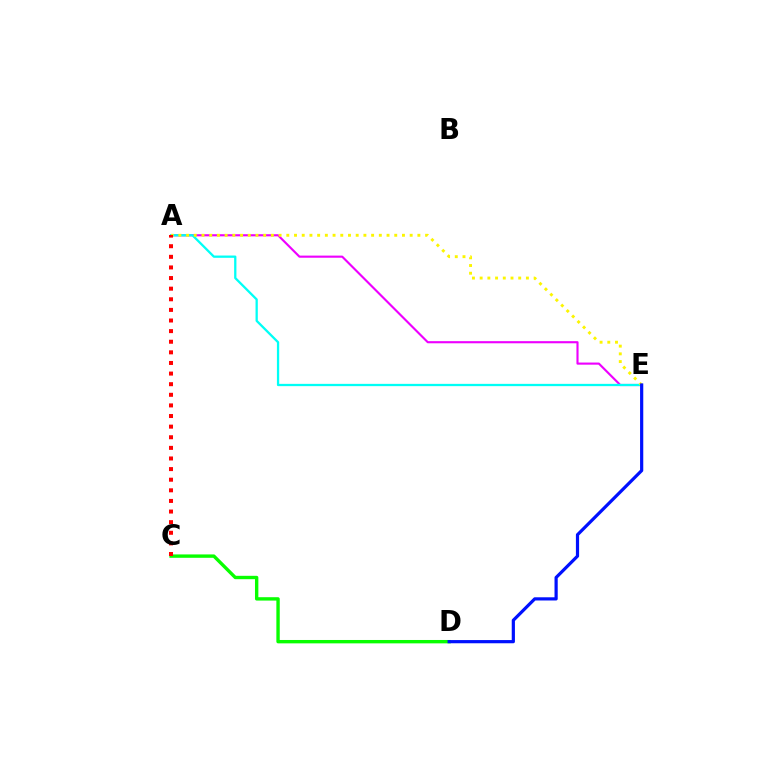{('A', 'E'): [{'color': '#ee00ff', 'line_style': 'solid', 'thickness': 1.53}, {'color': '#00fff6', 'line_style': 'solid', 'thickness': 1.64}, {'color': '#fcf500', 'line_style': 'dotted', 'thickness': 2.09}], ('C', 'D'): [{'color': '#08ff00', 'line_style': 'solid', 'thickness': 2.43}], ('A', 'C'): [{'color': '#ff0000', 'line_style': 'dotted', 'thickness': 2.88}], ('D', 'E'): [{'color': '#0010ff', 'line_style': 'solid', 'thickness': 2.3}]}